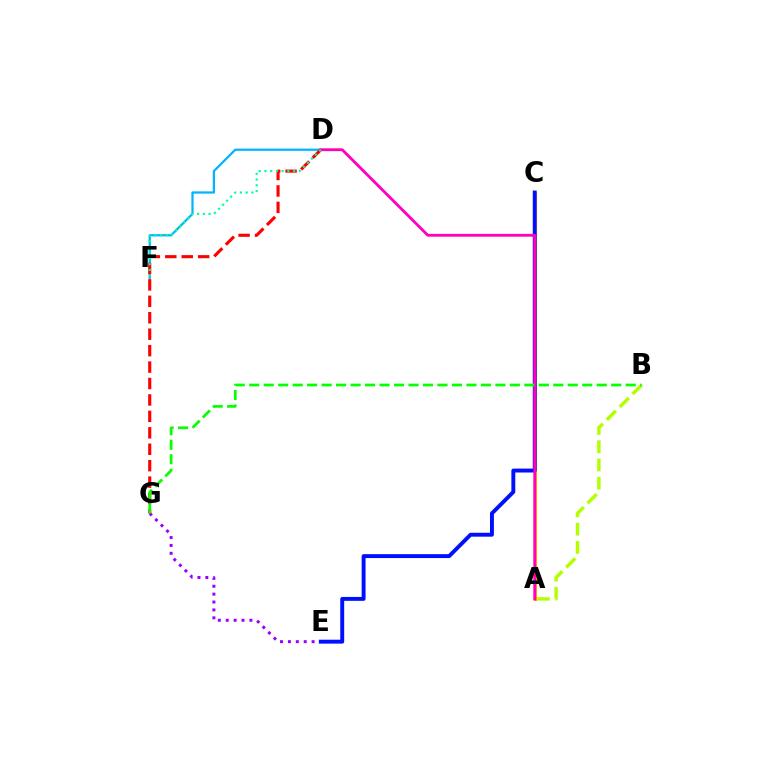{('A', 'B'): [{'color': '#b3ff00', 'line_style': 'dashed', 'thickness': 2.48}], ('D', 'F'): [{'color': '#00b5ff', 'line_style': 'solid', 'thickness': 1.61}, {'color': '#00ff9d', 'line_style': 'dotted', 'thickness': 1.56}], ('E', 'G'): [{'color': '#9b00ff', 'line_style': 'dotted', 'thickness': 2.15}], ('A', 'C'): [{'color': '#ffa500', 'line_style': 'solid', 'thickness': 2.25}], ('C', 'E'): [{'color': '#0010ff', 'line_style': 'solid', 'thickness': 2.82}], ('A', 'D'): [{'color': '#ff00bd', 'line_style': 'solid', 'thickness': 2.04}], ('D', 'G'): [{'color': '#ff0000', 'line_style': 'dashed', 'thickness': 2.23}], ('B', 'G'): [{'color': '#08ff00', 'line_style': 'dashed', 'thickness': 1.97}]}